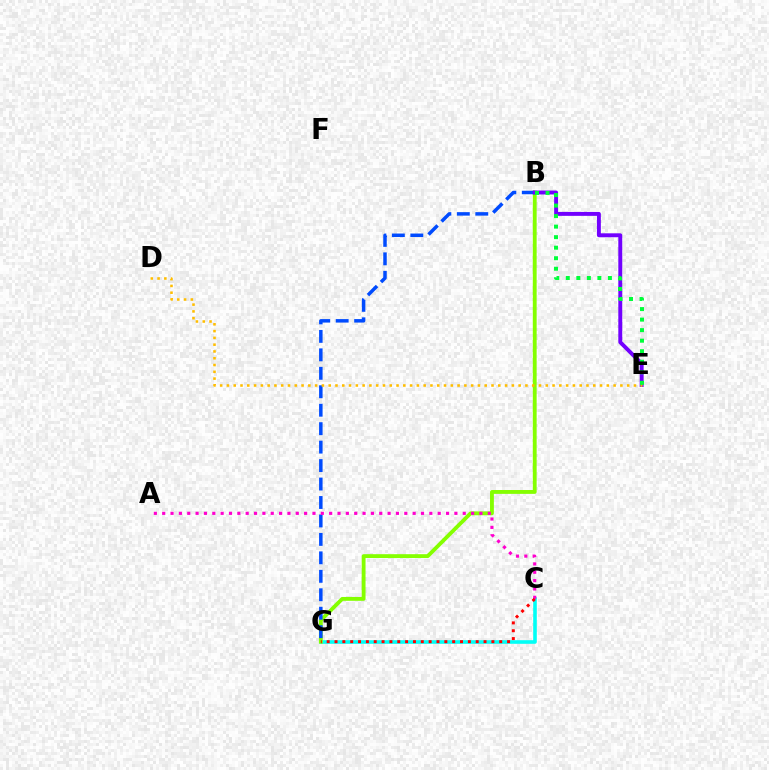{('C', 'G'): [{'color': '#00fff6', 'line_style': 'solid', 'thickness': 2.59}, {'color': '#ff0000', 'line_style': 'dotted', 'thickness': 2.13}], ('B', 'G'): [{'color': '#84ff00', 'line_style': 'solid', 'thickness': 2.77}, {'color': '#004bff', 'line_style': 'dashed', 'thickness': 2.51}], ('B', 'E'): [{'color': '#7200ff', 'line_style': 'solid', 'thickness': 2.83}, {'color': '#00ff39', 'line_style': 'dotted', 'thickness': 2.86}], ('D', 'E'): [{'color': '#ffbd00', 'line_style': 'dotted', 'thickness': 1.84}], ('A', 'C'): [{'color': '#ff00cf', 'line_style': 'dotted', 'thickness': 2.27}]}